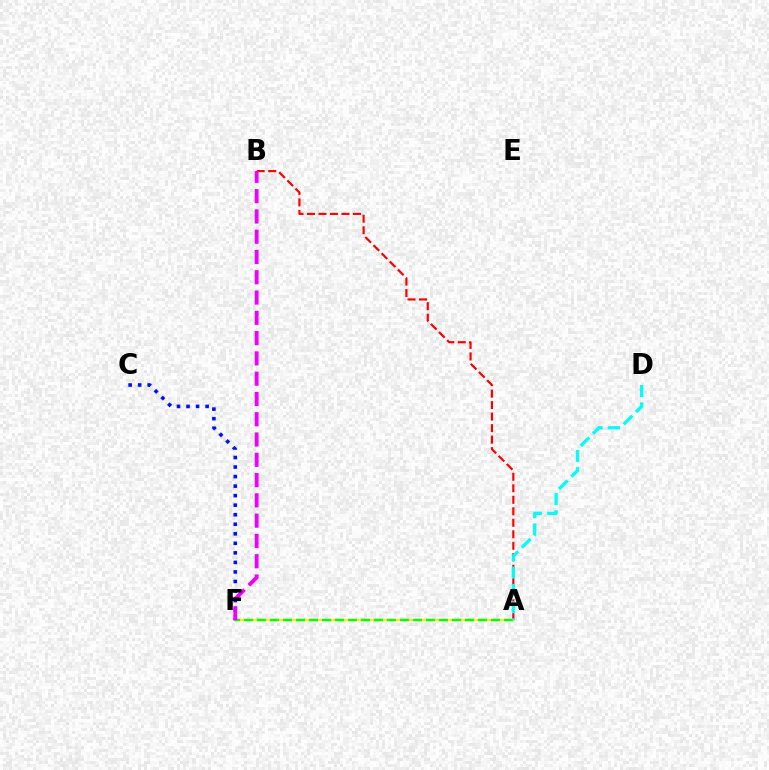{('A', 'F'): [{'color': '#fcf500', 'line_style': 'solid', 'thickness': 1.53}, {'color': '#08ff00', 'line_style': 'dashed', 'thickness': 1.77}], ('C', 'F'): [{'color': '#0010ff', 'line_style': 'dotted', 'thickness': 2.59}], ('A', 'B'): [{'color': '#ff0000', 'line_style': 'dashed', 'thickness': 1.56}], ('A', 'D'): [{'color': '#00fff6', 'line_style': 'dashed', 'thickness': 2.35}], ('B', 'F'): [{'color': '#ee00ff', 'line_style': 'dashed', 'thickness': 2.76}]}